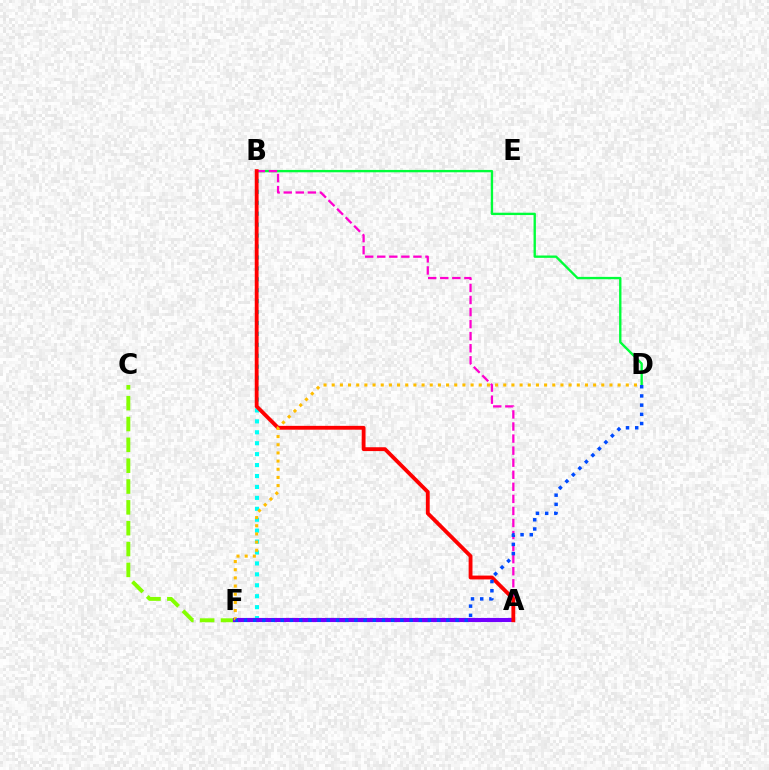{('B', 'D'): [{'color': '#00ff39', 'line_style': 'solid', 'thickness': 1.7}], ('C', 'F'): [{'color': '#84ff00', 'line_style': 'dashed', 'thickness': 2.83}], ('B', 'F'): [{'color': '#00fff6', 'line_style': 'dotted', 'thickness': 2.97}], ('A', 'B'): [{'color': '#ff00cf', 'line_style': 'dashed', 'thickness': 1.64}, {'color': '#ff0000', 'line_style': 'solid', 'thickness': 2.76}], ('A', 'F'): [{'color': '#7200ff', 'line_style': 'solid', 'thickness': 2.96}], ('D', 'F'): [{'color': '#ffbd00', 'line_style': 'dotted', 'thickness': 2.22}, {'color': '#004bff', 'line_style': 'dotted', 'thickness': 2.5}]}